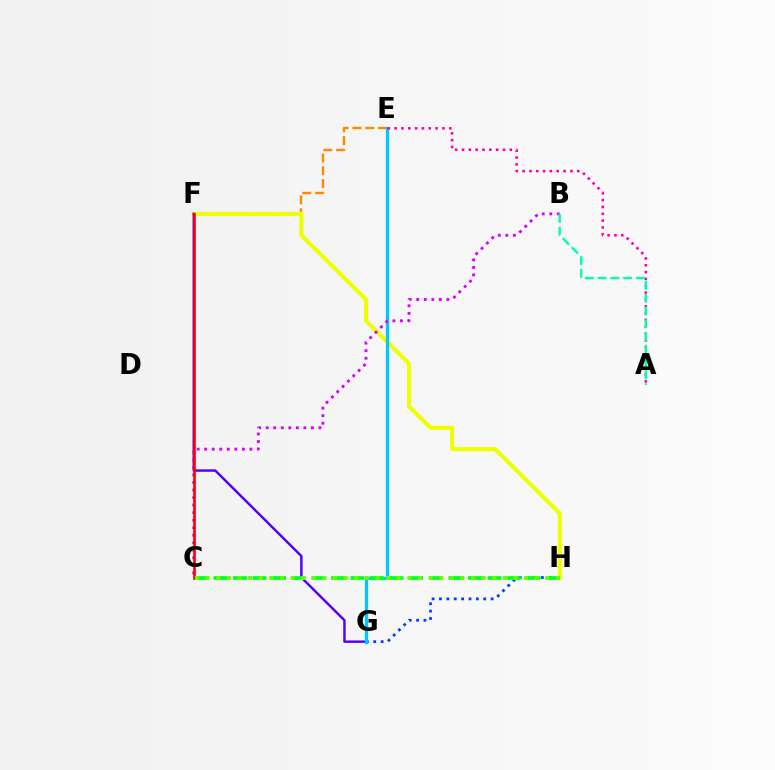{('E', 'F'): [{'color': '#ff8800', 'line_style': 'dashed', 'thickness': 1.74}], ('F', 'H'): [{'color': '#eeff00', 'line_style': 'solid', 'thickness': 2.92}], ('G', 'H'): [{'color': '#003fff', 'line_style': 'dotted', 'thickness': 2.01}], ('F', 'G'): [{'color': '#4f00ff', 'line_style': 'solid', 'thickness': 1.75}], ('E', 'G'): [{'color': '#00c7ff', 'line_style': 'solid', 'thickness': 2.36}], ('B', 'C'): [{'color': '#d600ff', 'line_style': 'dotted', 'thickness': 2.05}], ('C', 'H'): [{'color': '#00ff27', 'line_style': 'dashed', 'thickness': 2.66}, {'color': '#66ff00', 'line_style': 'dotted', 'thickness': 2.88}], ('C', 'F'): [{'color': '#ff0000', 'line_style': 'solid', 'thickness': 1.91}], ('A', 'E'): [{'color': '#ff00a0', 'line_style': 'dotted', 'thickness': 1.86}], ('A', 'B'): [{'color': '#00ffaf', 'line_style': 'dashed', 'thickness': 1.74}]}